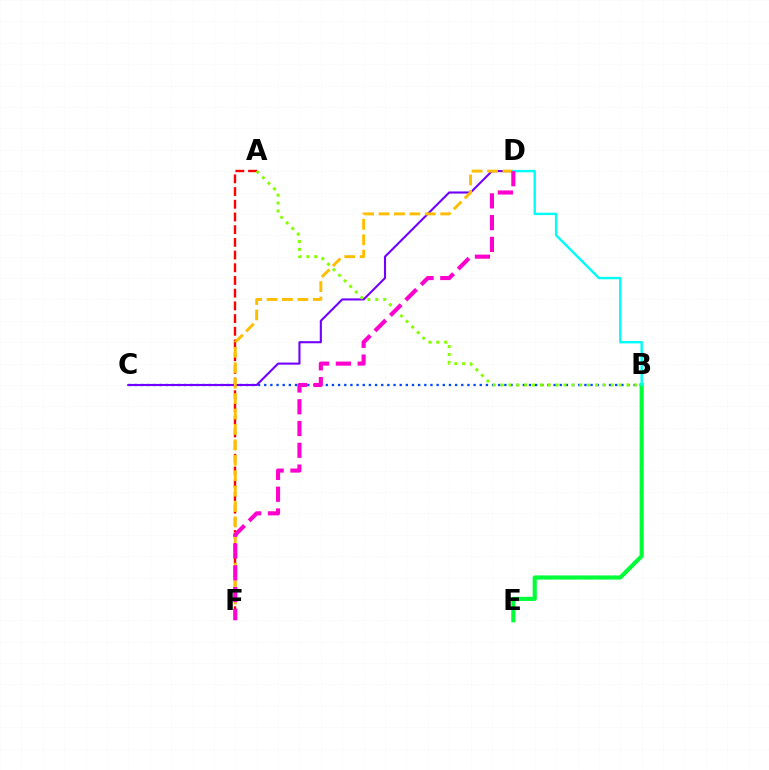{('A', 'F'): [{'color': '#ff0000', 'line_style': 'dashed', 'thickness': 1.73}], ('B', 'C'): [{'color': '#004bff', 'line_style': 'dotted', 'thickness': 1.67}], ('C', 'D'): [{'color': '#7200ff', 'line_style': 'solid', 'thickness': 1.52}], ('D', 'F'): [{'color': '#ffbd00', 'line_style': 'dashed', 'thickness': 2.09}, {'color': '#ff00cf', 'line_style': 'dashed', 'thickness': 2.96}], ('B', 'E'): [{'color': '#00ff39', 'line_style': 'solid', 'thickness': 2.98}], ('A', 'B'): [{'color': '#84ff00', 'line_style': 'dotted', 'thickness': 2.14}], ('B', 'D'): [{'color': '#00fff6', 'line_style': 'solid', 'thickness': 1.74}]}